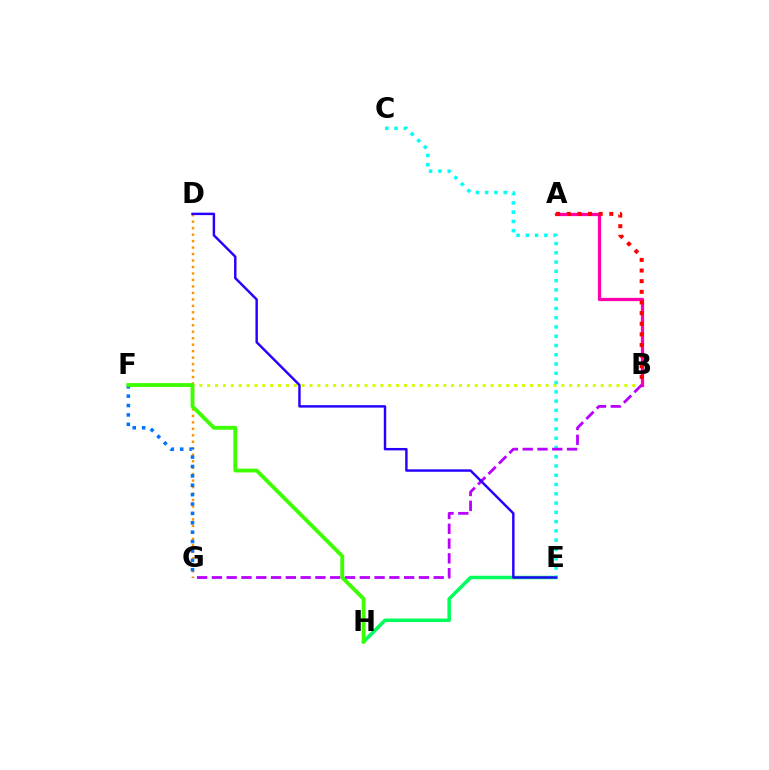{('D', 'G'): [{'color': '#ff9400', 'line_style': 'dotted', 'thickness': 1.76}], ('B', 'F'): [{'color': '#d1ff00', 'line_style': 'dotted', 'thickness': 2.14}], ('A', 'B'): [{'color': '#ff00ac', 'line_style': 'solid', 'thickness': 2.34}, {'color': '#ff0000', 'line_style': 'dotted', 'thickness': 2.89}], ('E', 'H'): [{'color': '#00ff5c', 'line_style': 'solid', 'thickness': 2.53}], ('C', 'E'): [{'color': '#00fff6', 'line_style': 'dotted', 'thickness': 2.52}], ('B', 'G'): [{'color': '#b900ff', 'line_style': 'dashed', 'thickness': 2.01}], ('F', 'G'): [{'color': '#0074ff', 'line_style': 'dotted', 'thickness': 2.55}], ('D', 'E'): [{'color': '#2500ff', 'line_style': 'solid', 'thickness': 1.75}], ('F', 'H'): [{'color': '#3dff00', 'line_style': 'solid', 'thickness': 2.76}]}